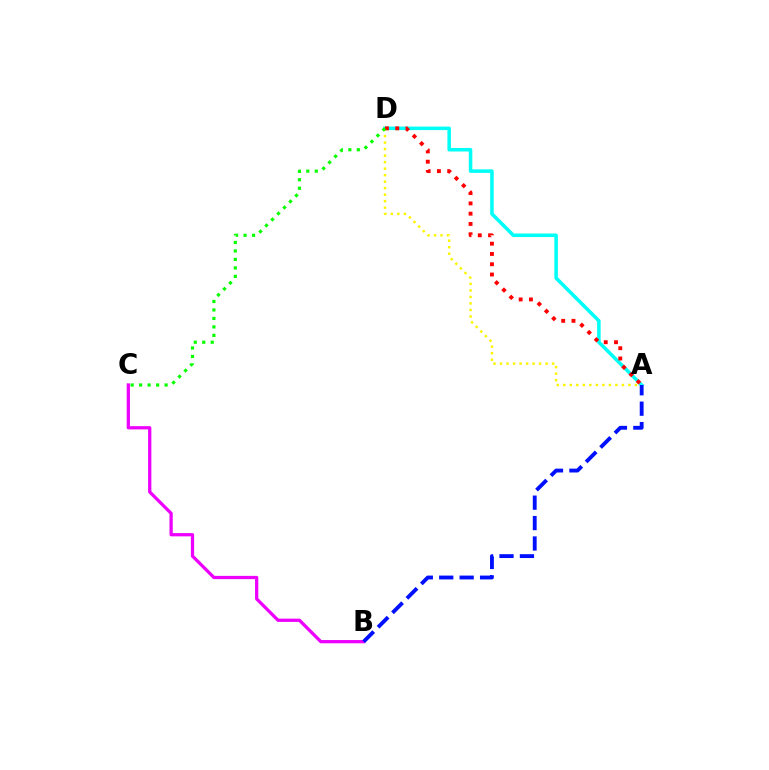{('A', 'D'): [{'color': '#fcf500', 'line_style': 'dotted', 'thickness': 1.77}, {'color': '#00fff6', 'line_style': 'solid', 'thickness': 2.54}, {'color': '#ff0000', 'line_style': 'dotted', 'thickness': 2.79}], ('B', 'C'): [{'color': '#ee00ff', 'line_style': 'solid', 'thickness': 2.34}], ('C', 'D'): [{'color': '#08ff00', 'line_style': 'dotted', 'thickness': 2.31}], ('A', 'B'): [{'color': '#0010ff', 'line_style': 'dashed', 'thickness': 2.77}]}